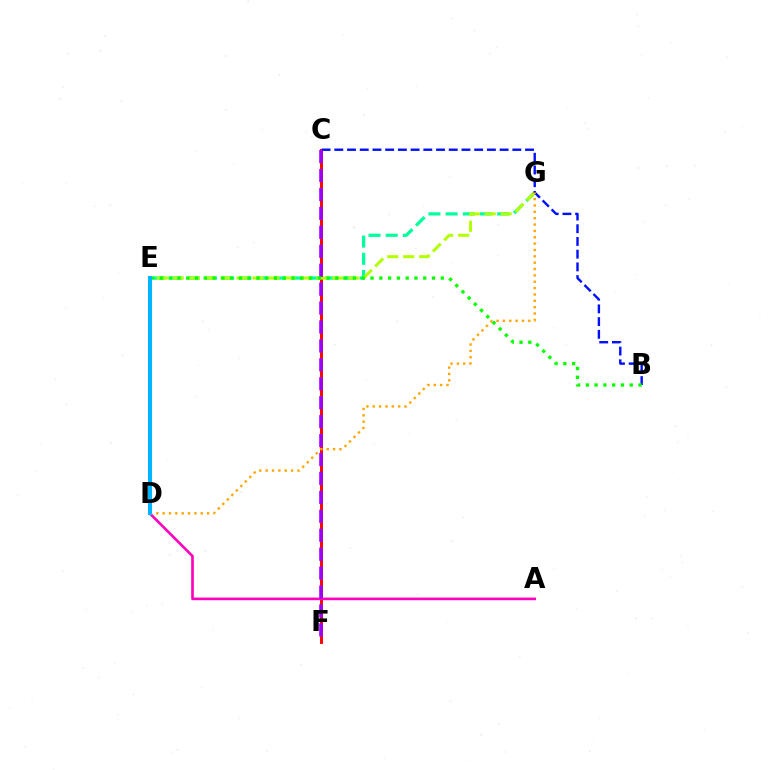{('E', 'G'): [{'color': '#00ff9d', 'line_style': 'dashed', 'thickness': 2.34}, {'color': '#b3ff00', 'line_style': 'dashed', 'thickness': 2.17}], ('C', 'F'): [{'color': '#ff0000', 'line_style': 'solid', 'thickness': 2.1}, {'color': '#9b00ff', 'line_style': 'dashed', 'thickness': 2.57}], ('B', 'C'): [{'color': '#0010ff', 'line_style': 'dashed', 'thickness': 1.73}], ('A', 'D'): [{'color': '#ff00bd', 'line_style': 'solid', 'thickness': 1.9}], ('D', 'G'): [{'color': '#ffa500', 'line_style': 'dotted', 'thickness': 1.73}], ('B', 'E'): [{'color': '#08ff00', 'line_style': 'dotted', 'thickness': 2.38}], ('D', 'E'): [{'color': '#00b5ff', 'line_style': 'solid', 'thickness': 2.95}]}